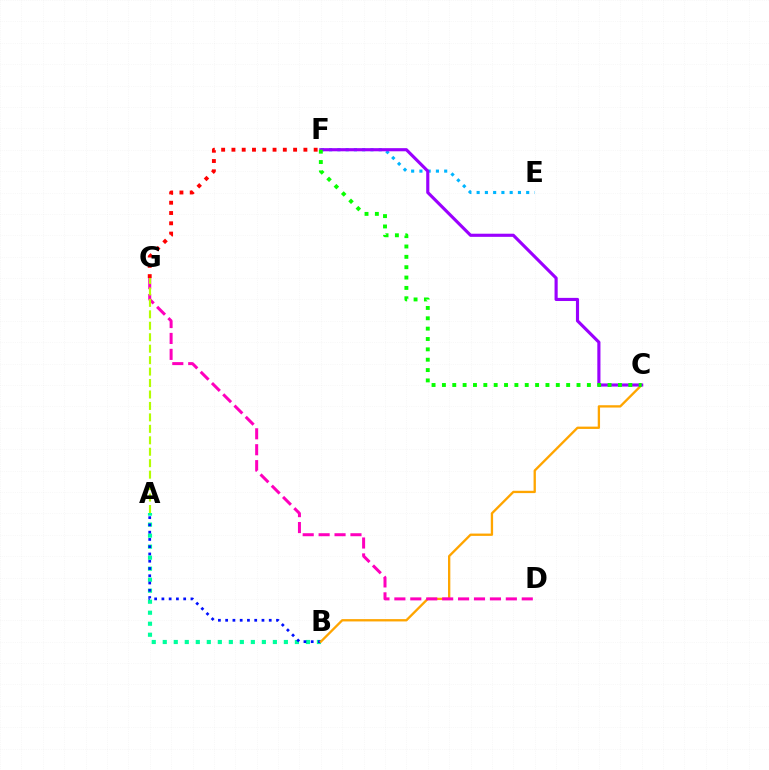{('A', 'B'): [{'color': '#00ff9d', 'line_style': 'dotted', 'thickness': 2.99}, {'color': '#0010ff', 'line_style': 'dotted', 'thickness': 1.97}], ('B', 'C'): [{'color': '#ffa500', 'line_style': 'solid', 'thickness': 1.67}], ('E', 'F'): [{'color': '#00b5ff', 'line_style': 'dotted', 'thickness': 2.24}], ('C', 'F'): [{'color': '#9b00ff', 'line_style': 'solid', 'thickness': 2.26}, {'color': '#08ff00', 'line_style': 'dotted', 'thickness': 2.81}], ('D', 'G'): [{'color': '#ff00bd', 'line_style': 'dashed', 'thickness': 2.16}], ('A', 'G'): [{'color': '#b3ff00', 'line_style': 'dashed', 'thickness': 1.56}], ('F', 'G'): [{'color': '#ff0000', 'line_style': 'dotted', 'thickness': 2.79}]}